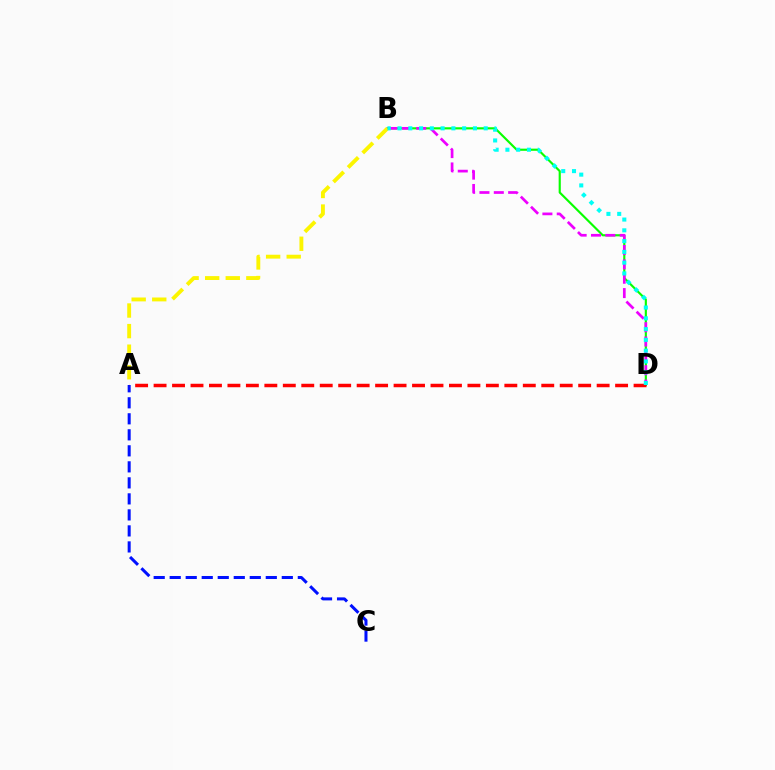{('A', 'C'): [{'color': '#0010ff', 'line_style': 'dashed', 'thickness': 2.18}], ('B', 'D'): [{'color': '#08ff00', 'line_style': 'solid', 'thickness': 1.55}, {'color': '#ee00ff', 'line_style': 'dashed', 'thickness': 1.95}, {'color': '#00fff6', 'line_style': 'dotted', 'thickness': 2.93}], ('A', 'B'): [{'color': '#fcf500', 'line_style': 'dashed', 'thickness': 2.8}], ('A', 'D'): [{'color': '#ff0000', 'line_style': 'dashed', 'thickness': 2.51}]}